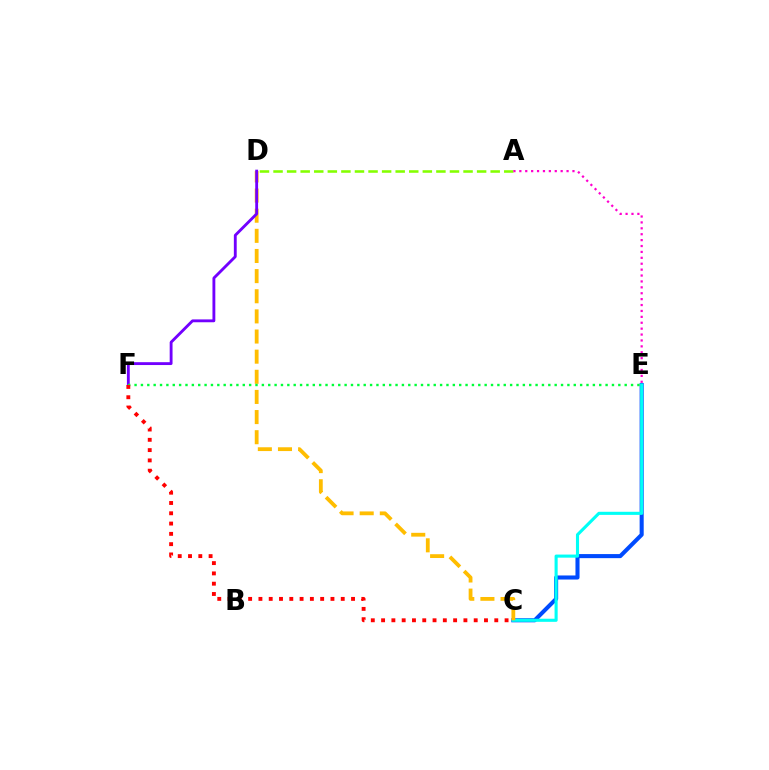{('C', 'E'): [{'color': '#004bff', 'line_style': 'solid', 'thickness': 2.93}, {'color': '#00fff6', 'line_style': 'solid', 'thickness': 2.23}], ('C', 'D'): [{'color': '#ffbd00', 'line_style': 'dashed', 'thickness': 2.74}], ('D', 'F'): [{'color': '#7200ff', 'line_style': 'solid', 'thickness': 2.05}], ('E', 'F'): [{'color': '#00ff39', 'line_style': 'dotted', 'thickness': 1.73}], ('C', 'F'): [{'color': '#ff0000', 'line_style': 'dotted', 'thickness': 2.8}], ('A', 'D'): [{'color': '#84ff00', 'line_style': 'dashed', 'thickness': 1.84}], ('A', 'E'): [{'color': '#ff00cf', 'line_style': 'dotted', 'thickness': 1.6}]}